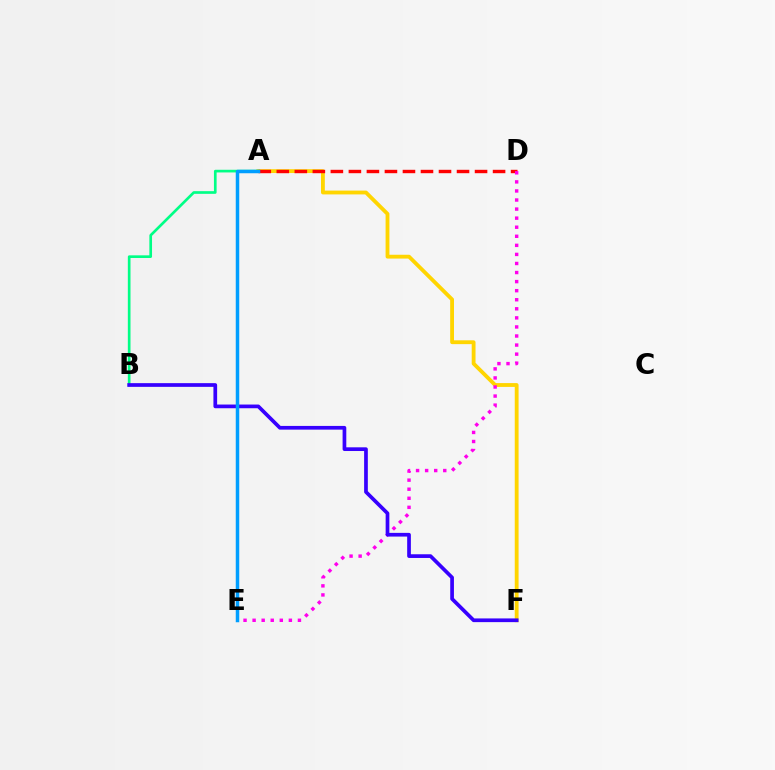{('A', 'F'): [{'color': '#ffd500', 'line_style': 'solid', 'thickness': 2.75}], ('A', 'B'): [{'color': '#00ff86', 'line_style': 'solid', 'thickness': 1.92}], ('A', 'D'): [{'color': '#ff0000', 'line_style': 'dashed', 'thickness': 2.45}], ('D', 'E'): [{'color': '#ff00ed', 'line_style': 'dotted', 'thickness': 2.46}], ('B', 'F'): [{'color': '#3700ff', 'line_style': 'solid', 'thickness': 2.66}], ('A', 'E'): [{'color': '#4fff00', 'line_style': 'solid', 'thickness': 2.12}, {'color': '#009eff', 'line_style': 'solid', 'thickness': 2.51}]}